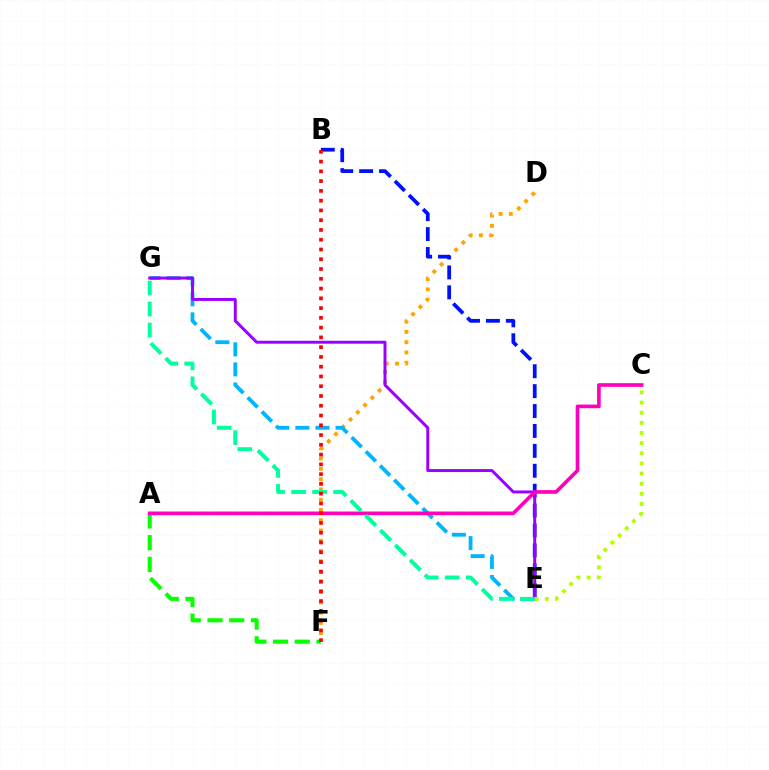{('D', 'F'): [{'color': '#ffa500', 'line_style': 'dotted', 'thickness': 2.79}], ('E', 'G'): [{'color': '#00b5ff', 'line_style': 'dashed', 'thickness': 2.73}, {'color': '#9b00ff', 'line_style': 'solid', 'thickness': 2.13}, {'color': '#00ff9d', 'line_style': 'dashed', 'thickness': 2.85}], ('B', 'E'): [{'color': '#0010ff', 'line_style': 'dashed', 'thickness': 2.7}], ('A', 'F'): [{'color': '#08ff00', 'line_style': 'dashed', 'thickness': 2.95}], ('A', 'C'): [{'color': '#ff00bd', 'line_style': 'solid', 'thickness': 2.63}], ('C', 'E'): [{'color': '#b3ff00', 'line_style': 'dotted', 'thickness': 2.76}], ('B', 'F'): [{'color': '#ff0000', 'line_style': 'dotted', 'thickness': 2.65}]}